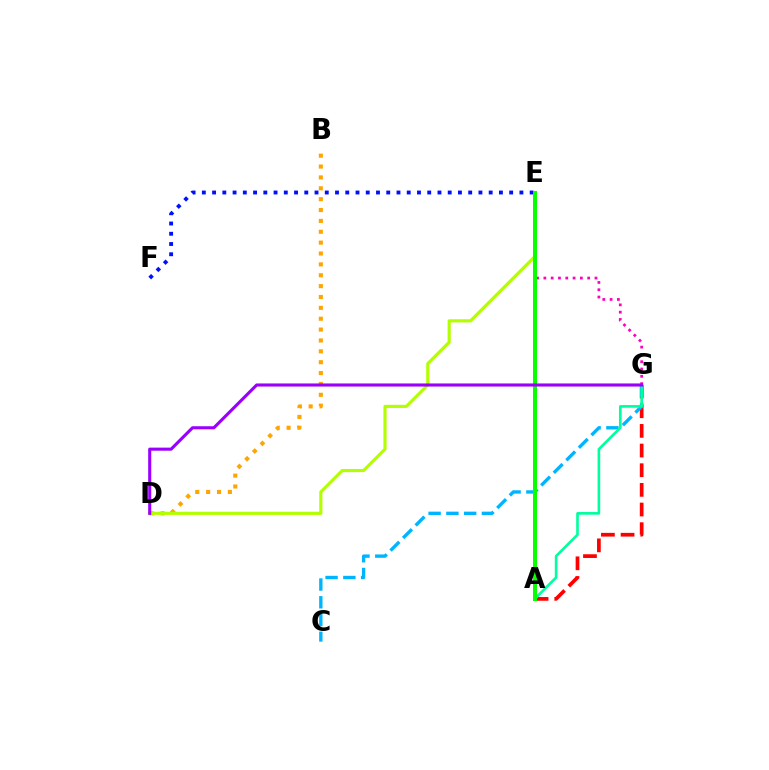{('A', 'G'): [{'color': '#ff0000', 'line_style': 'dashed', 'thickness': 2.67}, {'color': '#00ff9d', 'line_style': 'solid', 'thickness': 1.89}], ('C', 'G'): [{'color': '#00b5ff', 'line_style': 'dashed', 'thickness': 2.41}], ('B', 'D'): [{'color': '#ffa500', 'line_style': 'dotted', 'thickness': 2.95}], ('E', 'F'): [{'color': '#0010ff', 'line_style': 'dotted', 'thickness': 2.78}], ('E', 'G'): [{'color': '#ff00bd', 'line_style': 'dotted', 'thickness': 1.98}], ('D', 'E'): [{'color': '#b3ff00', 'line_style': 'solid', 'thickness': 2.26}], ('A', 'E'): [{'color': '#08ff00', 'line_style': 'solid', 'thickness': 2.89}], ('D', 'G'): [{'color': '#9b00ff', 'line_style': 'solid', 'thickness': 2.23}]}